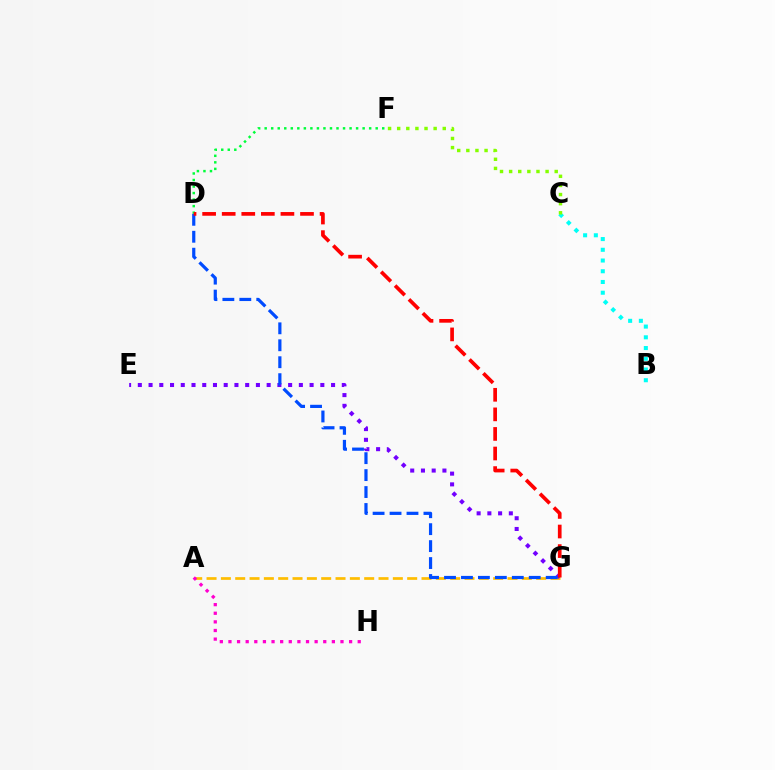{('B', 'C'): [{'color': '#00fff6', 'line_style': 'dotted', 'thickness': 2.91}], ('D', 'F'): [{'color': '#00ff39', 'line_style': 'dotted', 'thickness': 1.77}], ('C', 'F'): [{'color': '#84ff00', 'line_style': 'dotted', 'thickness': 2.48}], ('A', 'G'): [{'color': '#ffbd00', 'line_style': 'dashed', 'thickness': 1.95}], ('E', 'G'): [{'color': '#7200ff', 'line_style': 'dotted', 'thickness': 2.92}], ('A', 'H'): [{'color': '#ff00cf', 'line_style': 'dotted', 'thickness': 2.34}], ('D', 'G'): [{'color': '#004bff', 'line_style': 'dashed', 'thickness': 2.3}, {'color': '#ff0000', 'line_style': 'dashed', 'thickness': 2.66}]}